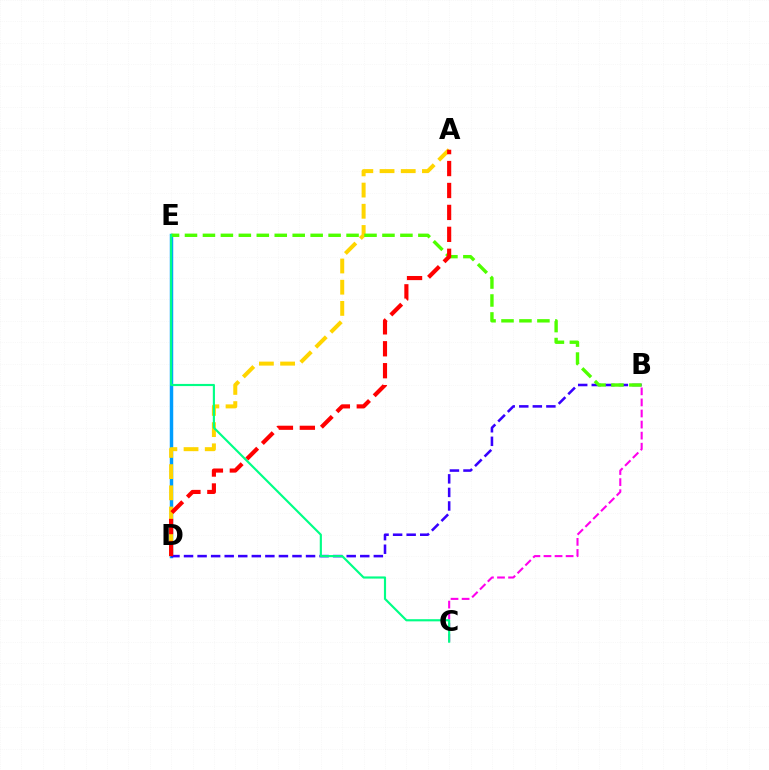{('D', 'E'): [{'color': '#009eff', 'line_style': 'solid', 'thickness': 2.49}], ('A', 'D'): [{'color': '#ffd500', 'line_style': 'dashed', 'thickness': 2.88}, {'color': '#ff0000', 'line_style': 'dashed', 'thickness': 2.98}], ('B', 'D'): [{'color': '#3700ff', 'line_style': 'dashed', 'thickness': 1.84}], ('B', 'C'): [{'color': '#ff00ed', 'line_style': 'dashed', 'thickness': 1.5}], ('B', 'E'): [{'color': '#4fff00', 'line_style': 'dashed', 'thickness': 2.44}], ('C', 'E'): [{'color': '#00ff86', 'line_style': 'solid', 'thickness': 1.55}]}